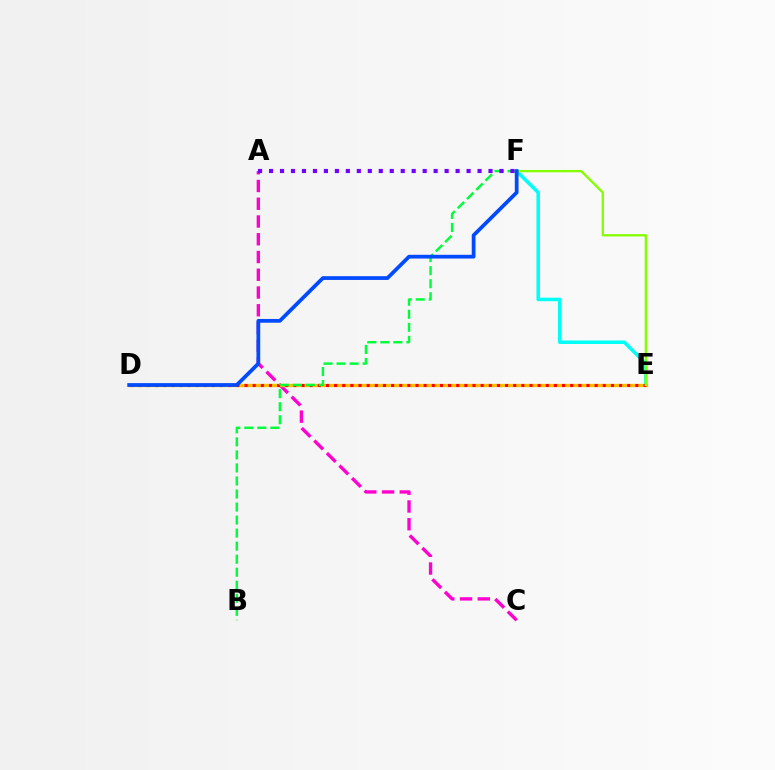{('A', 'C'): [{'color': '#ff00cf', 'line_style': 'dashed', 'thickness': 2.41}], ('E', 'F'): [{'color': '#00fff6', 'line_style': 'solid', 'thickness': 2.53}, {'color': '#84ff00', 'line_style': 'solid', 'thickness': 1.67}], ('D', 'E'): [{'color': '#ffbd00', 'line_style': 'solid', 'thickness': 2.37}, {'color': '#ff0000', 'line_style': 'dotted', 'thickness': 2.21}], ('B', 'F'): [{'color': '#00ff39', 'line_style': 'dashed', 'thickness': 1.77}], ('A', 'F'): [{'color': '#7200ff', 'line_style': 'dotted', 'thickness': 2.98}], ('D', 'F'): [{'color': '#004bff', 'line_style': 'solid', 'thickness': 2.7}]}